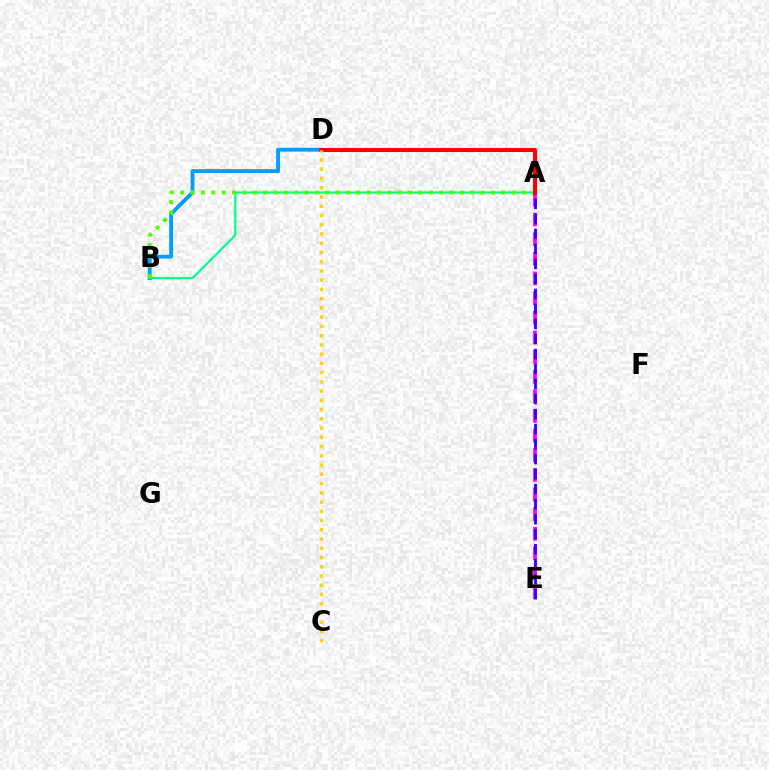{('B', 'D'): [{'color': '#009eff', 'line_style': 'solid', 'thickness': 2.75}], ('A', 'B'): [{'color': '#00ff86', 'line_style': 'solid', 'thickness': 1.57}, {'color': '#4fff00', 'line_style': 'dotted', 'thickness': 2.81}], ('A', 'E'): [{'color': '#ff00ed', 'line_style': 'dashed', 'thickness': 2.67}, {'color': '#3700ff', 'line_style': 'dashed', 'thickness': 2.04}], ('A', 'D'): [{'color': '#ff0000', 'line_style': 'solid', 'thickness': 2.91}], ('C', 'D'): [{'color': '#ffd500', 'line_style': 'dotted', 'thickness': 2.51}]}